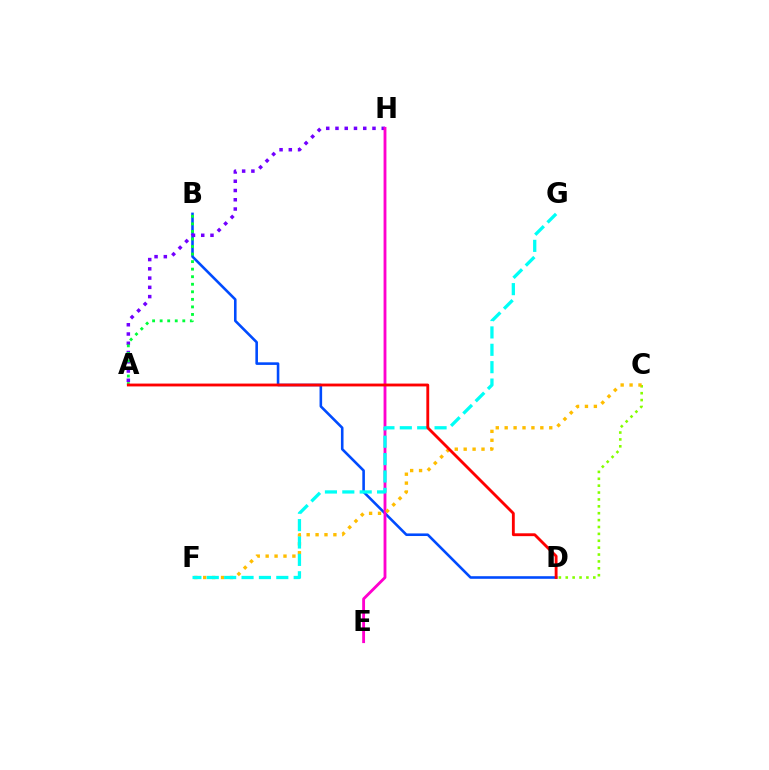{('C', 'D'): [{'color': '#84ff00', 'line_style': 'dotted', 'thickness': 1.87}], ('B', 'D'): [{'color': '#004bff', 'line_style': 'solid', 'thickness': 1.87}], ('A', 'H'): [{'color': '#7200ff', 'line_style': 'dotted', 'thickness': 2.51}], ('E', 'H'): [{'color': '#ff00cf', 'line_style': 'solid', 'thickness': 2.05}], ('A', 'B'): [{'color': '#00ff39', 'line_style': 'dotted', 'thickness': 2.05}], ('C', 'F'): [{'color': '#ffbd00', 'line_style': 'dotted', 'thickness': 2.42}], ('F', 'G'): [{'color': '#00fff6', 'line_style': 'dashed', 'thickness': 2.36}], ('A', 'D'): [{'color': '#ff0000', 'line_style': 'solid', 'thickness': 2.05}]}